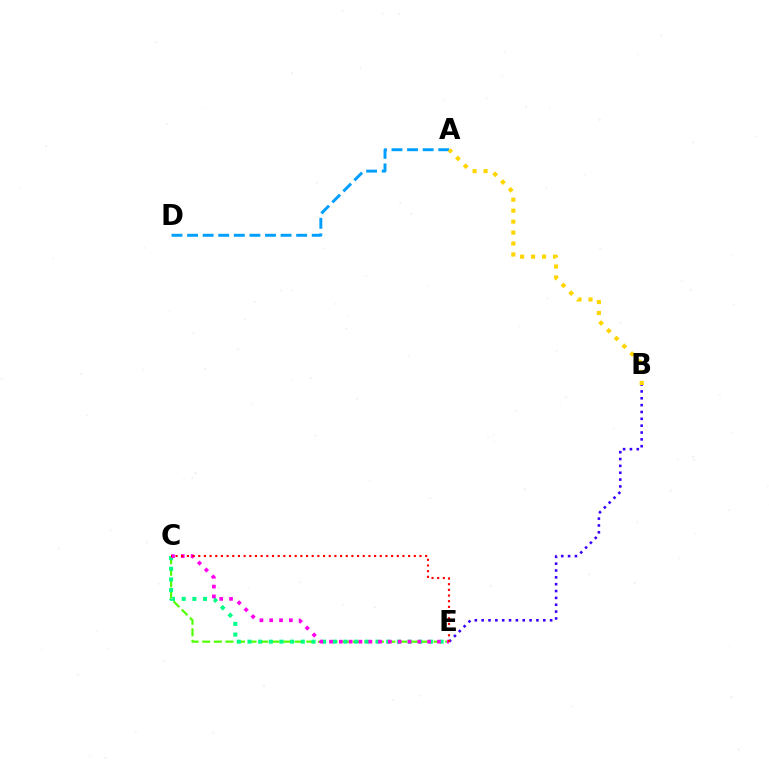{('C', 'E'): [{'color': '#4fff00', 'line_style': 'dashed', 'thickness': 1.57}, {'color': '#00ff86', 'line_style': 'dotted', 'thickness': 2.9}, {'color': '#ff00ed', 'line_style': 'dotted', 'thickness': 2.67}, {'color': '#ff0000', 'line_style': 'dotted', 'thickness': 1.54}], ('B', 'E'): [{'color': '#3700ff', 'line_style': 'dotted', 'thickness': 1.86}], ('A', 'D'): [{'color': '#009eff', 'line_style': 'dashed', 'thickness': 2.12}], ('A', 'B'): [{'color': '#ffd500', 'line_style': 'dotted', 'thickness': 2.98}]}